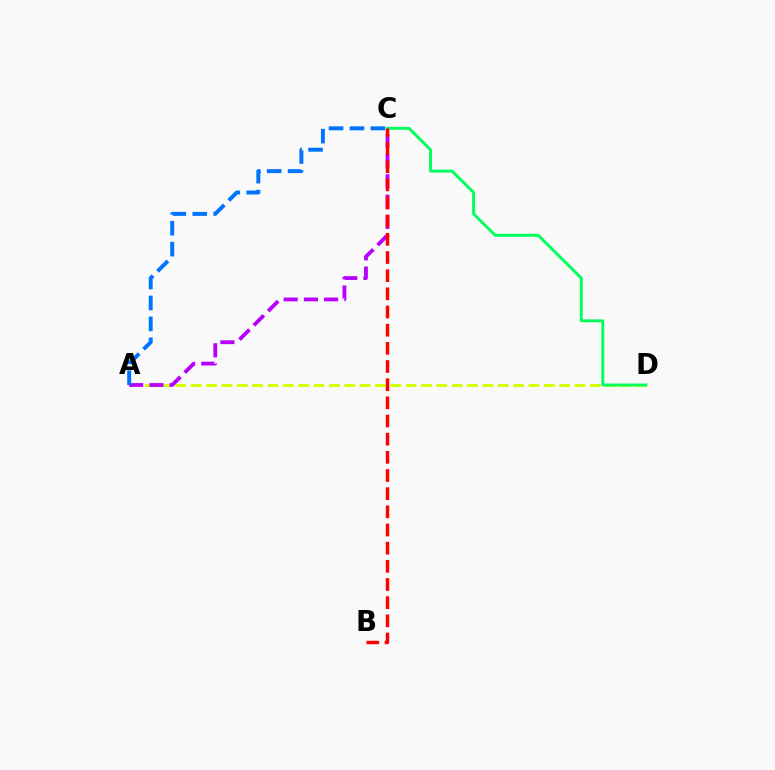{('A', 'D'): [{'color': '#d1ff00', 'line_style': 'dashed', 'thickness': 2.08}], ('A', 'C'): [{'color': '#b900ff', 'line_style': 'dashed', 'thickness': 2.75}, {'color': '#0074ff', 'line_style': 'dashed', 'thickness': 2.84}], ('C', 'D'): [{'color': '#00ff5c', 'line_style': 'solid', 'thickness': 2.11}], ('B', 'C'): [{'color': '#ff0000', 'line_style': 'dashed', 'thickness': 2.47}]}